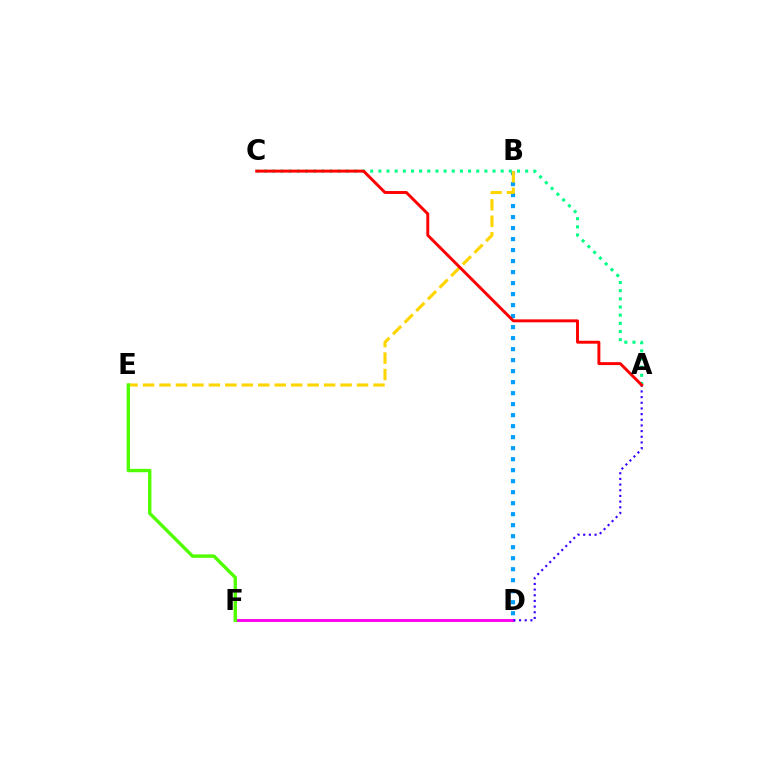{('B', 'D'): [{'color': '#009eff', 'line_style': 'dotted', 'thickness': 2.99}], ('A', 'C'): [{'color': '#00ff86', 'line_style': 'dotted', 'thickness': 2.22}, {'color': '#ff0000', 'line_style': 'solid', 'thickness': 2.11}], ('B', 'E'): [{'color': '#ffd500', 'line_style': 'dashed', 'thickness': 2.24}], ('D', 'F'): [{'color': '#ff00ed', 'line_style': 'solid', 'thickness': 2.08}], ('A', 'D'): [{'color': '#3700ff', 'line_style': 'dotted', 'thickness': 1.54}], ('E', 'F'): [{'color': '#4fff00', 'line_style': 'solid', 'thickness': 2.44}]}